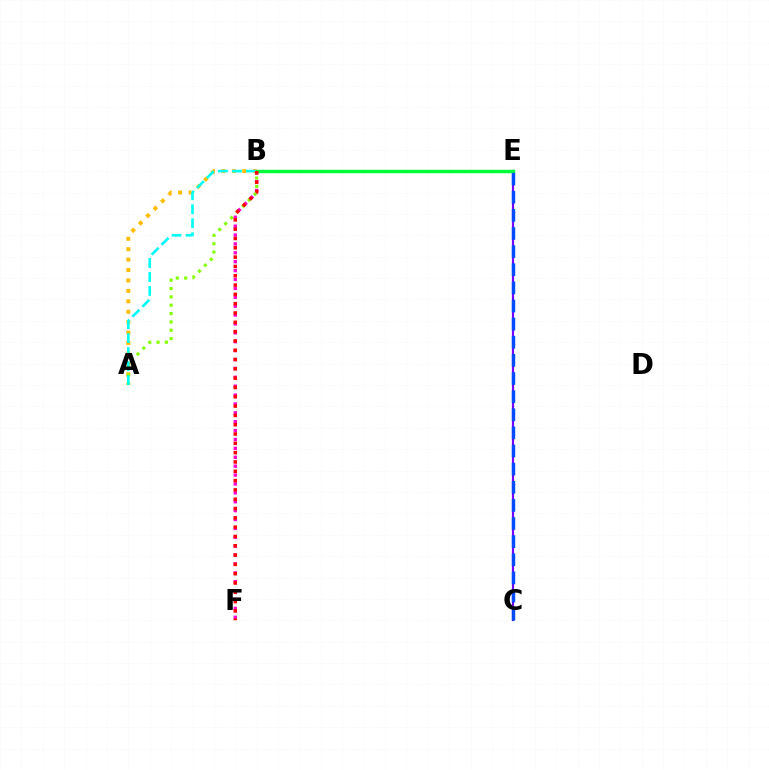{('A', 'B'): [{'color': '#ffbd00', 'line_style': 'dotted', 'thickness': 2.83}, {'color': '#84ff00', 'line_style': 'dotted', 'thickness': 2.27}, {'color': '#00fff6', 'line_style': 'dashed', 'thickness': 1.9}], ('C', 'E'): [{'color': '#7200ff', 'line_style': 'solid', 'thickness': 1.56}, {'color': '#004bff', 'line_style': 'dashed', 'thickness': 2.46}], ('B', 'F'): [{'color': '#ff00cf', 'line_style': 'dotted', 'thickness': 2.42}, {'color': '#ff0000', 'line_style': 'dotted', 'thickness': 2.53}], ('B', 'E'): [{'color': '#00ff39', 'line_style': 'solid', 'thickness': 2.47}]}